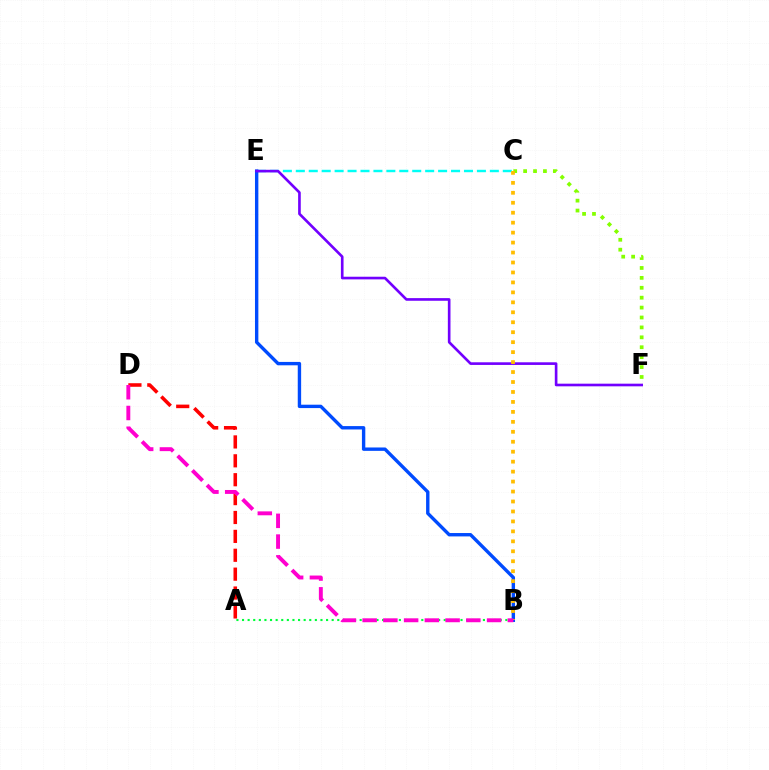{('A', 'D'): [{'color': '#ff0000', 'line_style': 'dashed', 'thickness': 2.57}], ('C', 'E'): [{'color': '#00fff6', 'line_style': 'dashed', 'thickness': 1.76}], ('B', 'E'): [{'color': '#004bff', 'line_style': 'solid', 'thickness': 2.44}], ('A', 'B'): [{'color': '#00ff39', 'line_style': 'dotted', 'thickness': 1.52}], ('E', 'F'): [{'color': '#7200ff', 'line_style': 'solid', 'thickness': 1.91}], ('C', 'F'): [{'color': '#84ff00', 'line_style': 'dotted', 'thickness': 2.69}], ('B', 'C'): [{'color': '#ffbd00', 'line_style': 'dotted', 'thickness': 2.71}], ('B', 'D'): [{'color': '#ff00cf', 'line_style': 'dashed', 'thickness': 2.82}]}